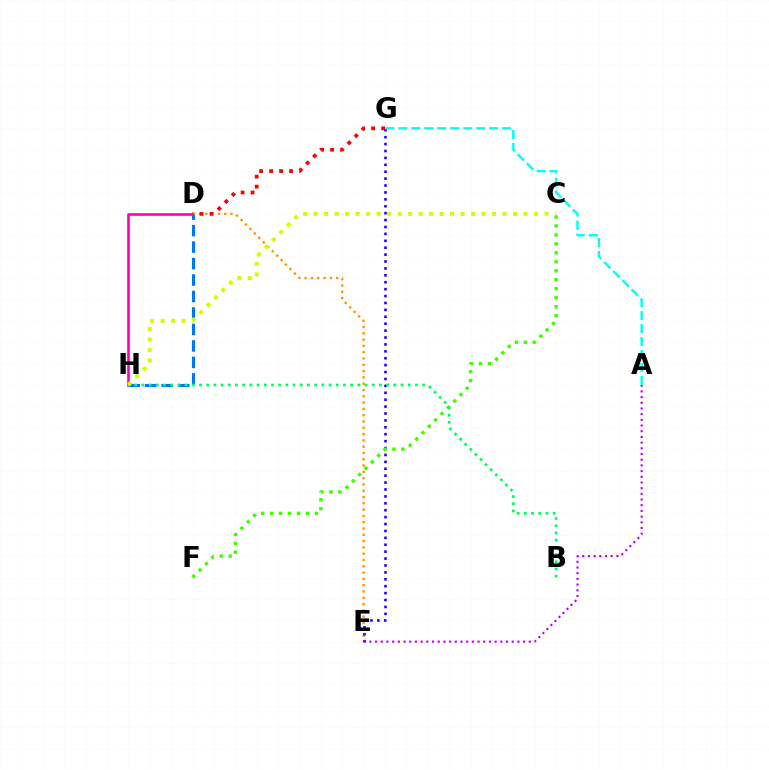{('D', 'H'): [{'color': '#ff00ac', 'line_style': 'solid', 'thickness': 1.89}, {'color': '#0074ff', 'line_style': 'dashed', 'thickness': 2.24}], ('D', 'E'): [{'color': '#ff9400', 'line_style': 'dotted', 'thickness': 1.71}], ('D', 'G'): [{'color': '#ff0000', 'line_style': 'dotted', 'thickness': 2.71}], ('E', 'G'): [{'color': '#2500ff', 'line_style': 'dotted', 'thickness': 1.88}], ('A', 'E'): [{'color': '#b900ff', 'line_style': 'dotted', 'thickness': 1.55}], ('C', 'F'): [{'color': '#3dff00', 'line_style': 'dotted', 'thickness': 2.44}], ('A', 'G'): [{'color': '#00fff6', 'line_style': 'dashed', 'thickness': 1.76}], ('B', 'H'): [{'color': '#00ff5c', 'line_style': 'dotted', 'thickness': 1.96}], ('C', 'H'): [{'color': '#d1ff00', 'line_style': 'dotted', 'thickness': 2.85}]}